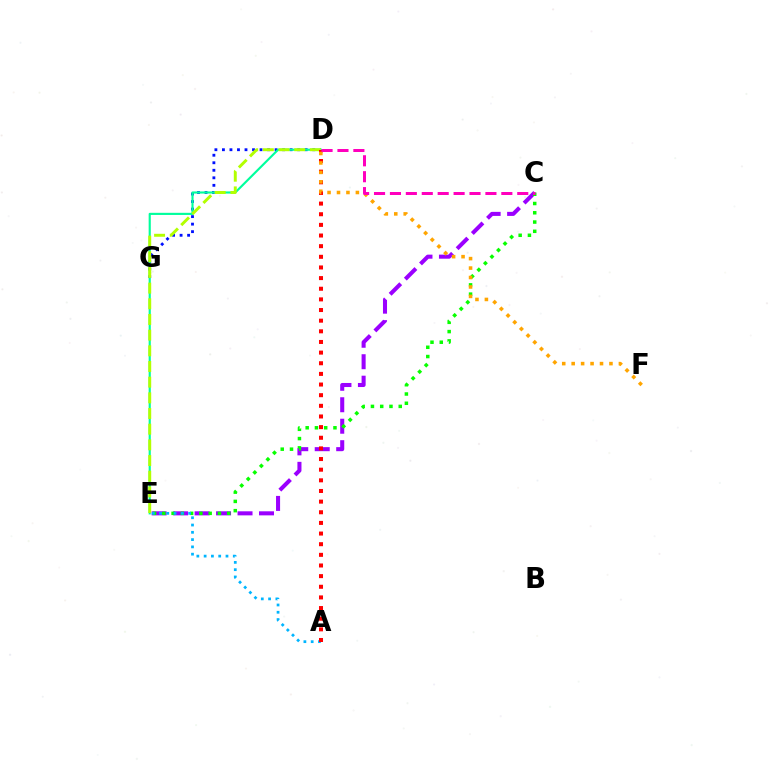{('C', 'E'): [{'color': '#9b00ff', 'line_style': 'dashed', 'thickness': 2.92}, {'color': '#08ff00', 'line_style': 'dotted', 'thickness': 2.52}], ('D', 'G'): [{'color': '#0010ff', 'line_style': 'dotted', 'thickness': 2.04}], ('D', 'E'): [{'color': '#00ff9d', 'line_style': 'solid', 'thickness': 1.54}, {'color': '#b3ff00', 'line_style': 'dashed', 'thickness': 2.13}], ('A', 'E'): [{'color': '#00b5ff', 'line_style': 'dotted', 'thickness': 1.98}], ('A', 'D'): [{'color': '#ff0000', 'line_style': 'dotted', 'thickness': 2.89}], ('D', 'F'): [{'color': '#ffa500', 'line_style': 'dotted', 'thickness': 2.57}], ('C', 'D'): [{'color': '#ff00bd', 'line_style': 'dashed', 'thickness': 2.16}]}